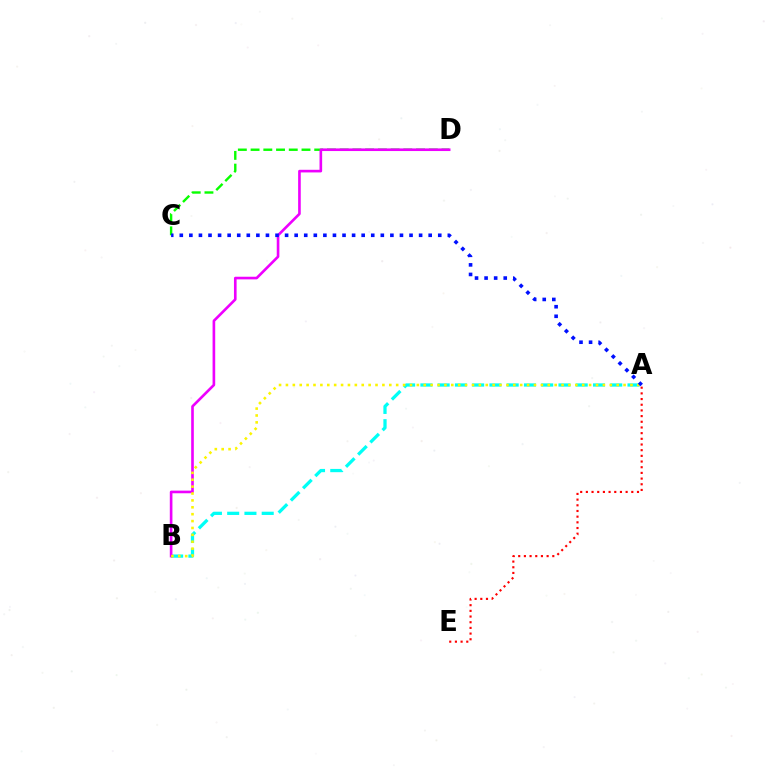{('A', 'B'): [{'color': '#00fff6', 'line_style': 'dashed', 'thickness': 2.34}, {'color': '#fcf500', 'line_style': 'dotted', 'thickness': 1.87}], ('C', 'D'): [{'color': '#08ff00', 'line_style': 'dashed', 'thickness': 1.73}], ('B', 'D'): [{'color': '#ee00ff', 'line_style': 'solid', 'thickness': 1.9}], ('A', 'C'): [{'color': '#0010ff', 'line_style': 'dotted', 'thickness': 2.6}], ('A', 'E'): [{'color': '#ff0000', 'line_style': 'dotted', 'thickness': 1.54}]}